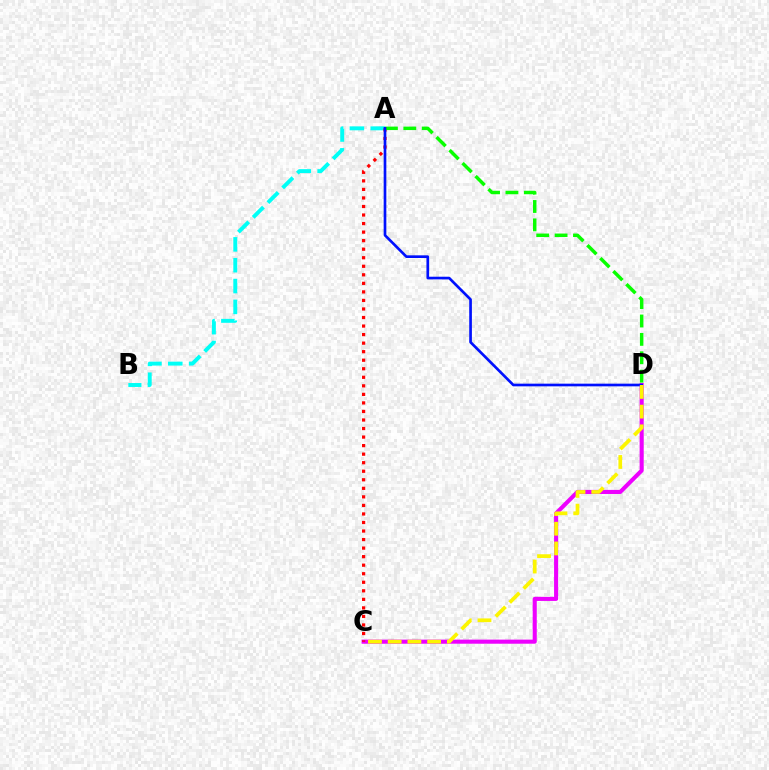{('C', 'D'): [{'color': '#ee00ff', 'line_style': 'solid', 'thickness': 2.94}, {'color': '#fcf500', 'line_style': 'dashed', 'thickness': 2.68}], ('A', 'B'): [{'color': '#00fff6', 'line_style': 'dashed', 'thickness': 2.83}], ('A', 'C'): [{'color': '#ff0000', 'line_style': 'dotted', 'thickness': 2.32}], ('A', 'D'): [{'color': '#08ff00', 'line_style': 'dashed', 'thickness': 2.5}, {'color': '#0010ff', 'line_style': 'solid', 'thickness': 1.92}]}